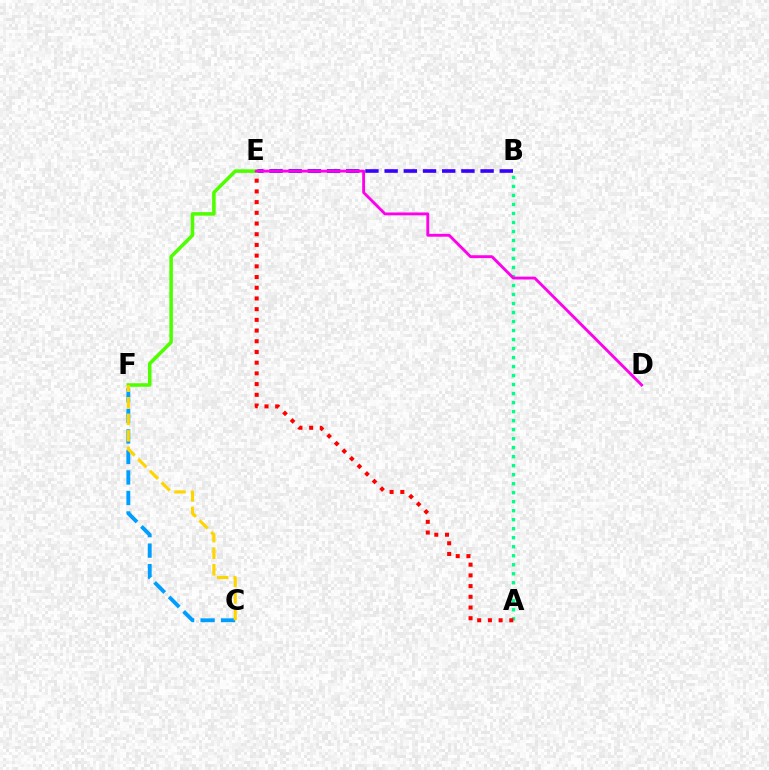{('B', 'E'): [{'color': '#3700ff', 'line_style': 'dashed', 'thickness': 2.61}], ('E', 'F'): [{'color': '#4fff00', 'line_style': 'solid', 'thickness': 2.55}], ('C', 'F'): [{'color': '#009eff', 'line_style': 'dashed', 'thickness': 2.79}, {'color': '#ffd500', 'line_style': 'dashed', 'thickness': 2.25}], ('A', 'B'): [{'color': '#00ff86', 'line_style': 'dotted', 'thickness': 2.45}], ('A', 'E'): [{'color': '#ff0000', 'line_style': 'dotted', 'thickness': 2.91}], ('D', 'E'): [{'color': '#ff00ed', 'line_style': 'solid', 'thickness': 2.06}]}